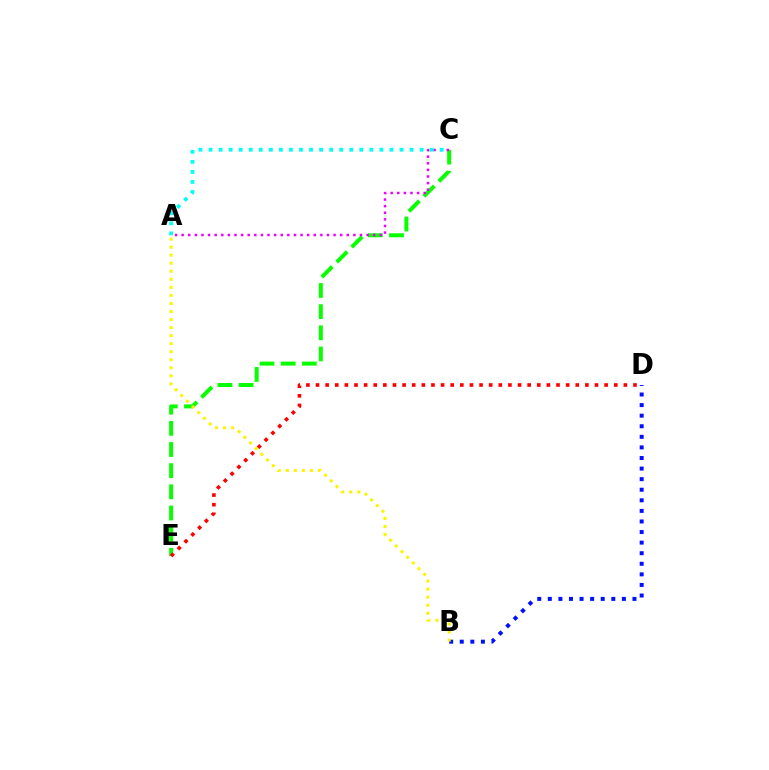{('C', 'E'): [{'color': '#08ff00', 'line_style': 'dashed', 'thickness': 2.87}], ('B', 'D'): [{'color': '#0010ff', 'line_style': 'dotted', 'thickness': 2.87}], ('D', 'E'): [{'color': '#ff0000', 'line_style': 'dotted', 'thickness': 2.61}], ('A', 'C'): [{'color': '#ee00ff', 'line_style': 'dotted', 'thickness': 1.79}, {'color': '#00fff6', 'line_style': 'dotted', 'thickness': 2.73}], ('A', 'B'): [{'color': '#fcf500', 'line_style': 'dotted', 'thickness': 2.18}]}